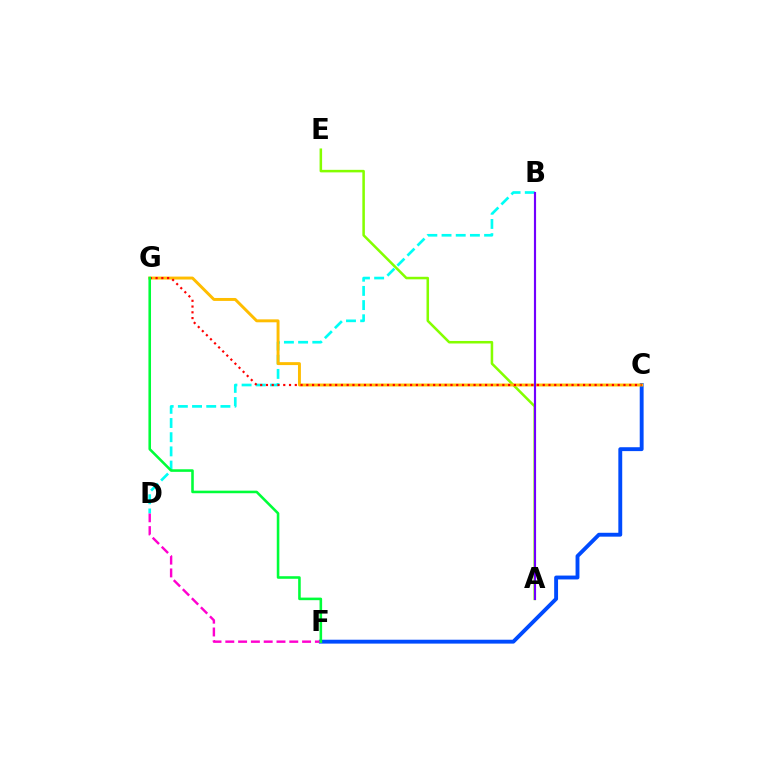{('C', 'F'): [{'color': '#004bff', 'line_style': 'solid', 'thickness': 2.79}], ('D', 'F'): [{'color': '#ff00cf', 'line_style': 'dashed', 'thickness': 1.74}], ('A', 'E'): [{'color': '#84ff00', 'line_style': 'solid', 'thickness': 1.82}], ('B', 'D'): [{'color': '#00fff6', 'line_style': 'dashed', 'thickness': 1.93}], ('C', 'G'): [{'color': '#ffbd00', 'line_style': 'solid', 'thickness': 2.12}, {'color': '#ff0000', 'line_style': 'dotted', 'thickness': 1.57}], ('F', 'G'): [{'color': '#00ff39', 'line_style': 'solid', 'thickness': 1.86}], ('A', 'B'): [{'color': '#7200ff', 'line_style': 'solid', 'thickness': 1.55}]}